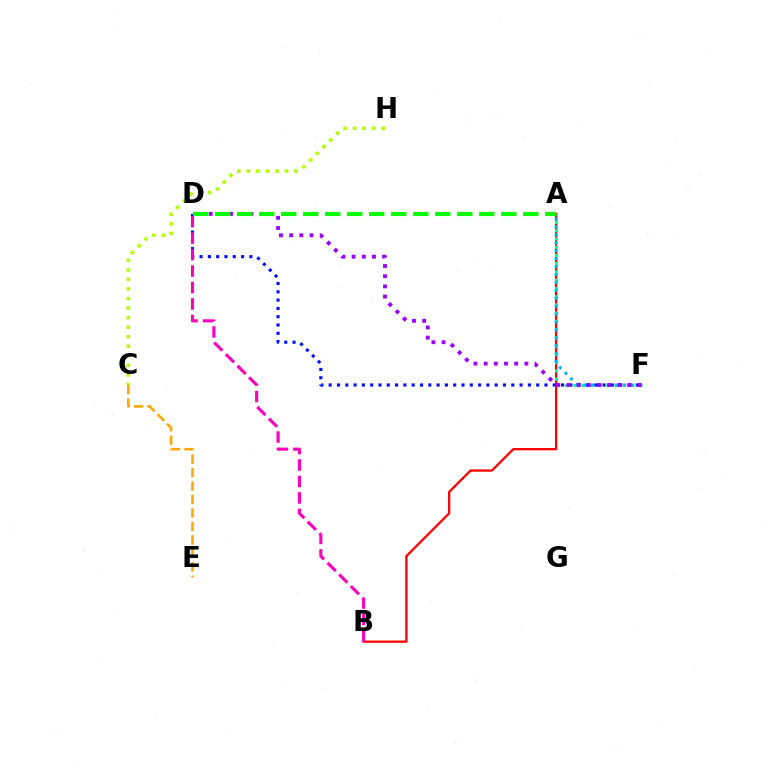{('D', 'F'): [{'color': '#0010ff', 'line_style': 'dotted', 'thickness': 2.25}, {'color': '#9b00ff', 'line_style': 'dotted', 'thickness': 2.77}], ('A', 'B'): [{'color': '#ff0000', 'line_style': 'solid', 'thickness': 1.64}], ('B', 'D'): [{'color': '#ff00bd', 'line_style': 'dashed', 'thickness': 2.24}], ('C', 'E'): [{'color': '#ffa500', 'line_style': 'dashed', 'thickness': 1.83}], ('C', 'H'): [{'color': '#b3ff00', 'line_style': 'dotted', 'thickness': 2.59}], ('A', 'F'): [{'color': '#00ff9d', 'line_style': 'dotted', 'thickness': 2.24}, {'color': '#00b5ff', 'line_style': 'dotted', 'thickness': 2.15}], ('A', 'D'): [{'color': '#08ff00', 'line_style': 'dashed', 'thickness': 2.99}]}